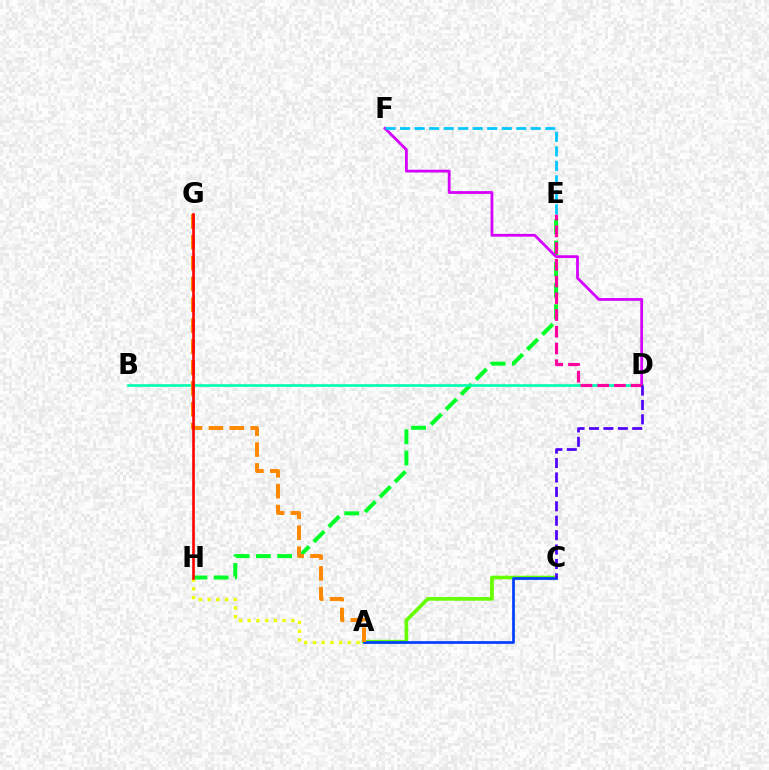{('E', 'H'): [{'color': '#00ff27', 'line_style': 'dashed', 'thickness': 2.88}], ('A', 'C'): [{'color': '#66ff00', 'line_style': 'solid', 'thickness': 2.64}, {'color': '#003fff', 'line_style': 'solid', 'thickness': 1.96}], ('B', 'D'): [{'color': '#00ffaf', 'line_style': 'solid', 'thickness': 1.9}], ('D', 'F'): [{'color': '#d600ff', 'line_style': 'solid', 'thickness': 2.0}], ('D', 'E'): [{'color': '#ff00a0', 'line_style': 'dashed', 'thickness': 2.27}], ('A', 'H'): [{'color': '#eeff00', 'line_style': 'dotted', 'thickness': 2.37}], ('A', 'G'): [{'color': '#ff8800', 'line_style': 'dashed', 'thickness': 2.84}], ('C', 'D'): [{'color': '#4f00ff', 'line_style': 'dashed', 'thickness': 1.96}], ('E', 'F'): [{'color': '#00c7ff', 'line_style': 'dashed', 'thickness': 1.97}], ('G', 'H'): [{'color': '#ff0000', 'line_style': 'solid', 'thickness': 1.87}]}